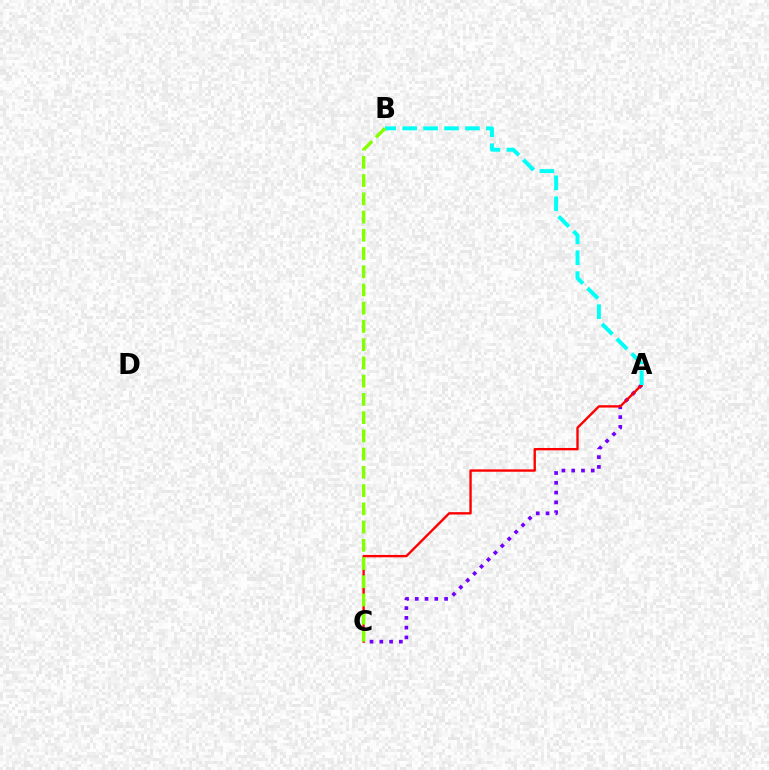{('A', 'C'): [{'color': '#7200ff', 'line_style': 'dotted', 'thickness': 2.66}, {'color': '#ff0000', 'line_style': 'solid', 'thickness': 1.7}], ('A', 'B'): [{'color': '#00fff6', 'line_style': 'dashed', 'thickness': 2.84}], ('B', 'C'): [{'color': '#84ff00', 'line_style': 'dashed', 'thickness': 2.48}]}